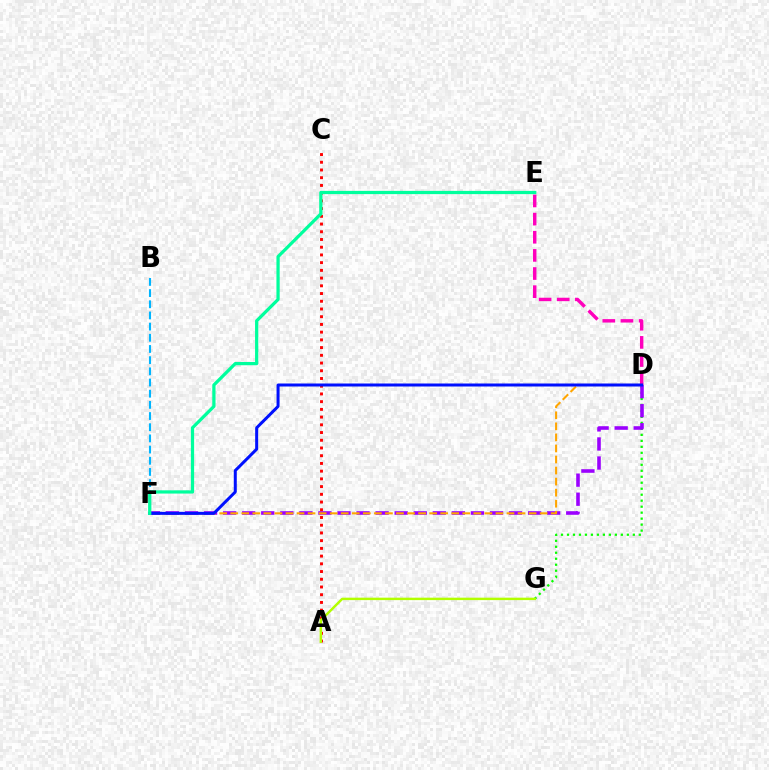{('D', 'G'): [{'color': '#08ff00', 'line_style': 'dotted', 'thickness': 1.63}], ('D', 'F'): [{'color': '#9b00ff', 'line_style': 'dashed', 'thickness': 2.59}, {'color': '#ffa500', 'line_style': 'dashed', 'thickness': 1.5}, {'color': '#0010ff', 'line_style': 'solid', 'thickness': 2.16}], ('A', 'C'): [{'color': '#ff0000', 'line_style': 'dotted', 'thickness': 2.1}], ('D', 'E'): [{'color': '#ff00bd', 'line_style': 'dashed', 'thickness': 2.46}], ('B', 'F'): [{'color': '#00b5ff', 'line_style': 'dashed', 'thickness': 1.52}], ('A', 'G'): [{'color': '#b3ff00', 'line_style': 'solid', 'thickness': 1.76}], ('E', 'F'): [{'color': '#00ff9d', 'line_style': 'solid', 'thickness': 2.33}]}